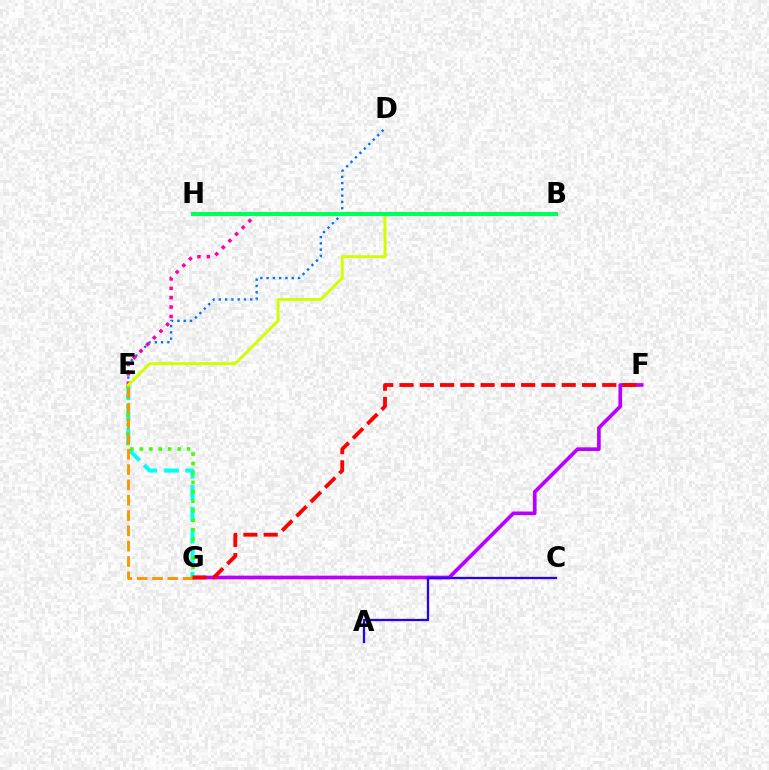{('F', 'G'): [{'color': '#b900ff', 'line_style': 'solid', 'thickness': 2.64}, {'color': '#ff0000', 'line_style': 'dashed', 'thickness': 2.75}], ('E', 'G'): [{'color': '#00fff6', 'line_style': 'dashed', 'thickness': 2.94}, {'color': '#3dff00', 'line_style': 'dotted', 'thickness': 2.57}, {'color': '#ff9400', 'line_style': 'dashed', 'thickness': 2.08}], ('D', 'E'): [{'color': '#0074ff', 'line_style': 'dotted', 'thickness': 1.71}], ('B', 'E'): [{'color': '#ff00ac', 'line_style': 'dotted', 'thickness': 2.55}, {'color': '#d1ff00', 'line_style': 'solid', 'thickness': 2.12}], ('B', 'H'): [{'color': '#00ff5c', 'line_style': 'solid', 'thickness': 2.91}], ('A', 'C'): [{'color': '#2500ff', 'line_style': 'solid', 'thickness': 1.64}]}